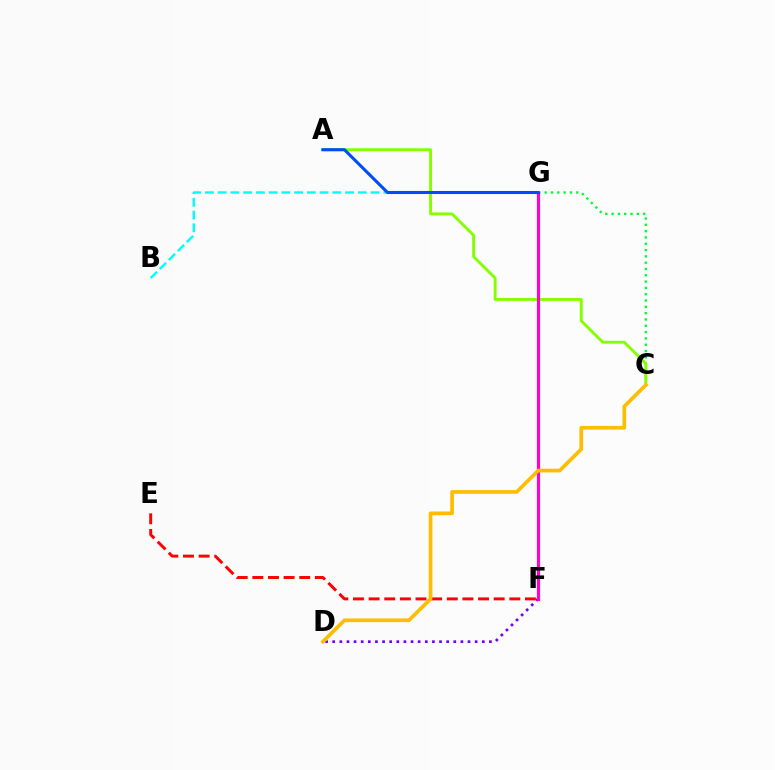{('D', 'F'): [{'color': '#7200ff', 'line_style': 'dotted', 'thickness': 1.94}], ('C', 'G'): [{'color': '#00ff39', 'line_style': 'dotted', 'thickness': 1.71}], ('A', 'C'): [{'color': '#84ff00', 'line_style': 'solid', 'thickness': 2.07}], ('B', 'G'): [{'color': '#00fff6', 'line_style': 'dashed', 'thickness': 1.73}], ('E', 'F'): [{'color': '#ff0000', 'line_style': 'dashed', 'thickness': 2.12}], ('F', 'G'): [{'color': '#ff00cf', 'line_style': 'solid', 'thickness': 2.26}], ('A', 'G'): [{'color': '#004bff', 'line_style': 'solid', 'thickness': 2.21}], ('C', 'D'): [{'color': '#ffbd00', 'line_style': 'solid', 'thickness': 2.65}]}